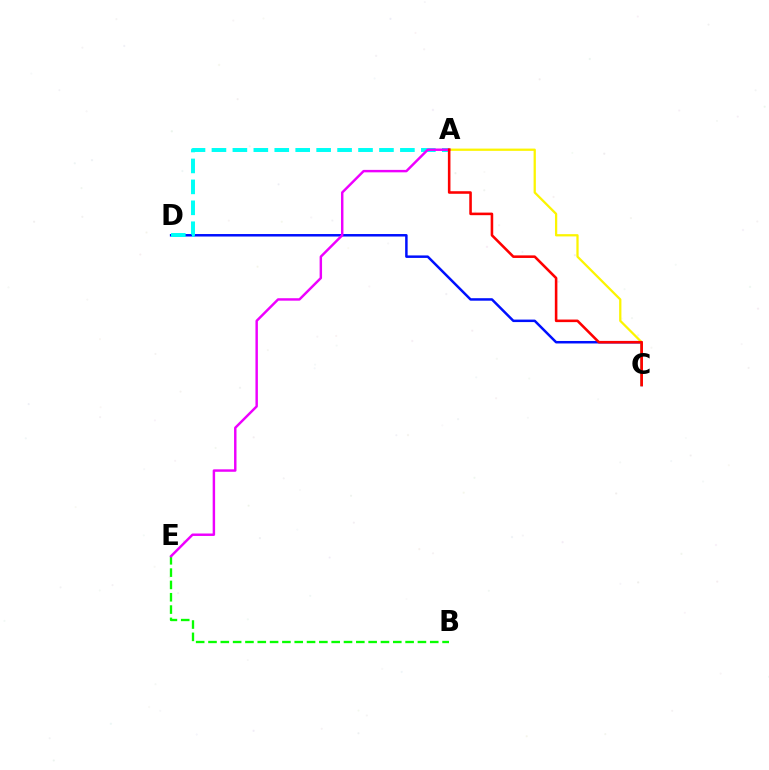{('C', 'D'): [{'color': '#0010ff', 'line_style': 'solid', 'thickness': 1.79}], ('A', 'D'): [{'color': '#00fff6', 'line_style': 'dashed', 'thickness': 2.84}], ('B', 'E'): [{'color': '#08ff00', 'line_style': 'dashed', 'thickness': 1.67}], ('A', 'C'): [{'color': '#fcf500', 'line_style': 'solid', 'thickness': 1.63}, {'color': '#ff0000', 'line_style': 'solid', 'thickness': 1.85}], ('A', 'E'): [{'color': '#ee00ff', 'line_style': 'solid', 'thickness': 1.76}]}